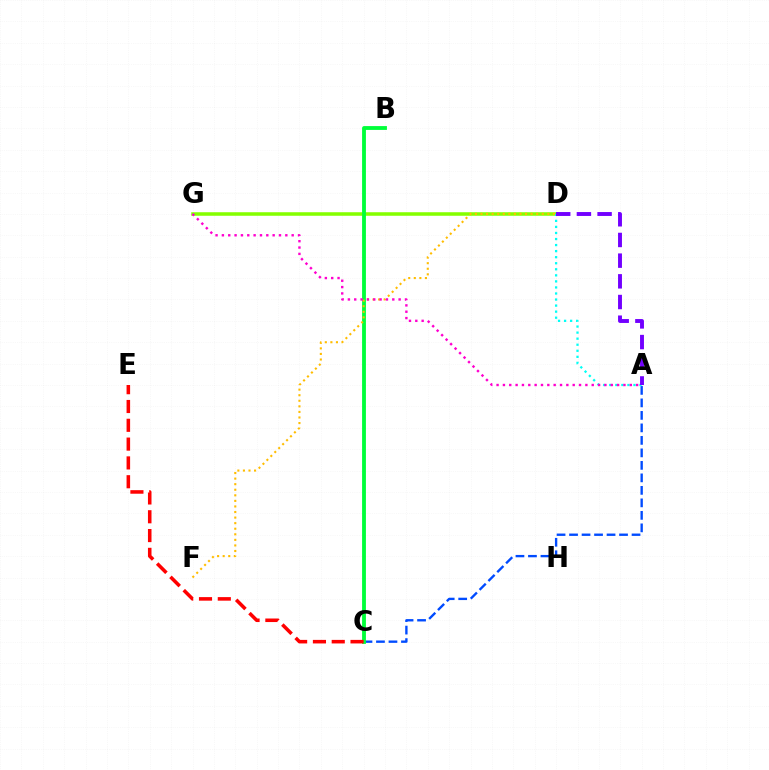{('D', 'G'): [{'color': '#84ff00', 'line_style': 'solid', 'thickness': 2.55}], ('A', 'C'): [{'color': '#004bff', 'line_style': 'dashed', 'thickness': 1.7}], ('A', 'D'): [{'color': '#00fff6', 'line_style': 'dotted', 'thickness': 1.64}, {'color': '#7200ff', 'line_style': 'dashed', 'thickness': 2.81}], ('B', 'C'): [{'color': '#00ff39', 'line_style': 'solid', 'thickness': 2.76}], ('C', 'E'): [{'color': '#ff0000', 'line_style': 'dashed', 'thickness': 2.55}], ('D', 'F'): [{'color': '#ffbd00', 'line_style': 'dotted', 'thickness': 1.51}], ('A', 'G'): [{'color': '#ff00cf', 'line_style': 'dotted', 'thickness': 1.72}]}